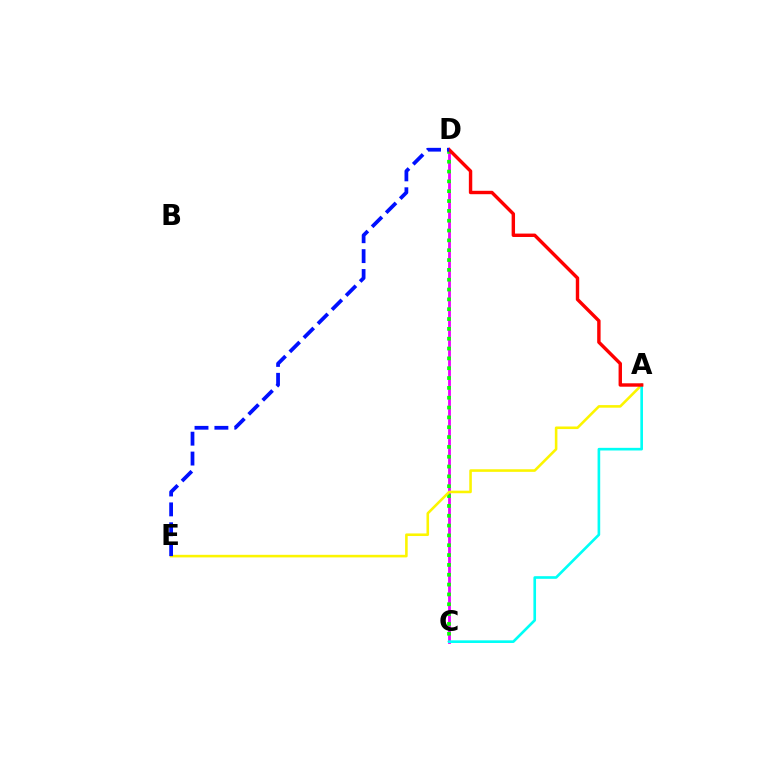{('C', 'D'): [{'color': '#ee00ff', 'line_style': 'solid', 'thickness': 2.03}, {'color': '#08ff00', 'line_style': 'dotted', 'thickness': 2.67}], ('A', 'E'): [{'color': '#fcf500', 'line_style': 'solid', 'thickness': 1.86}], ('A', 'C'): [{'color': '#00fff6', 'line_style': 'solid', 'thickness': 1.9}], ('A', 'D'): [{'color': '#ff0000', 'line_style': 'solid', 'thickness': 2.45}], ('D', 'E'): [{'color': '#0010ff', 'line_style': 'dashed', 'thickness': 2.7}]}